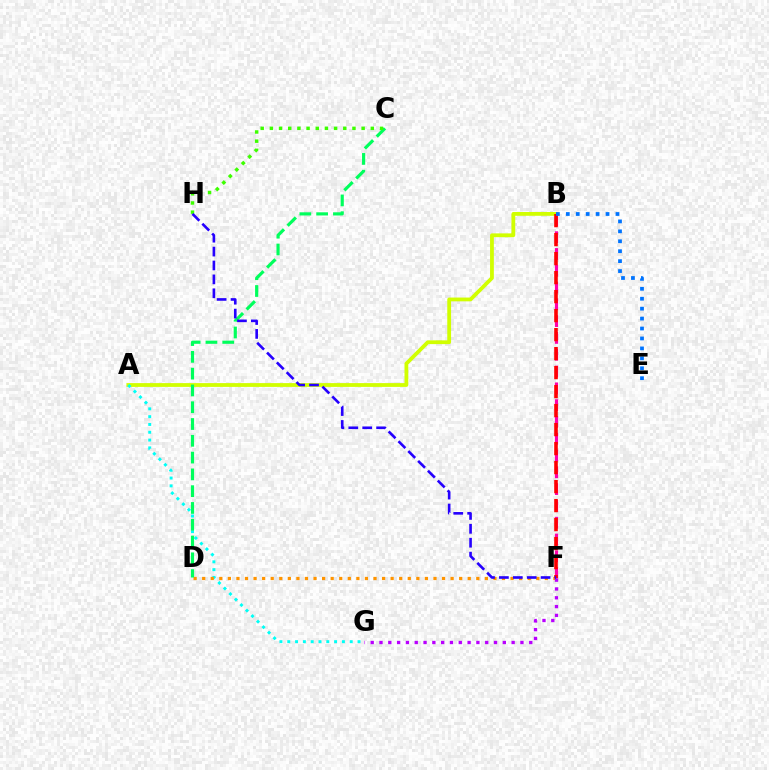{('A', 'B'): [{'color': '#d1ff00', 'line_style': 'solid', 'thickness': 2.73}], ('A', 'G'): [{'color': '#00fff6', 'line_style': 'dotted', 'thickness': 2.12}], ('D', 'F'): [{'color': '#ff9400', 'line_style': 'dotted', 'thickness': 2.33}], ('C', 'D'): [{'color': '#00ff5c', 'line_style': 'dashed', 'thickness': 2.28}], ('C', 'H'): [{'color': '#3dff00', 'line_style': 'dotted', 'thickness': 2.49}], ('B', 'F'): [{'color': '#ff00ac', 'line_style': 'dashed', 'thickness': 2.28}, {'color': '#ff0000', 'line_style': 'dashed', 'thickness': 2.58}], ('B', 'E'): [{'color': '#0074ff', 'line_style': 'dotted', 'thickness': 2.7}], ('F', 'G'): [{'color': '#b900ff', 'line_style': 'dotted', 'thickness': 2.39}], ('F', 'H'): [{'color': '#2500ff', 'line_style': 'dashed', 'thickness': 1.89}]}